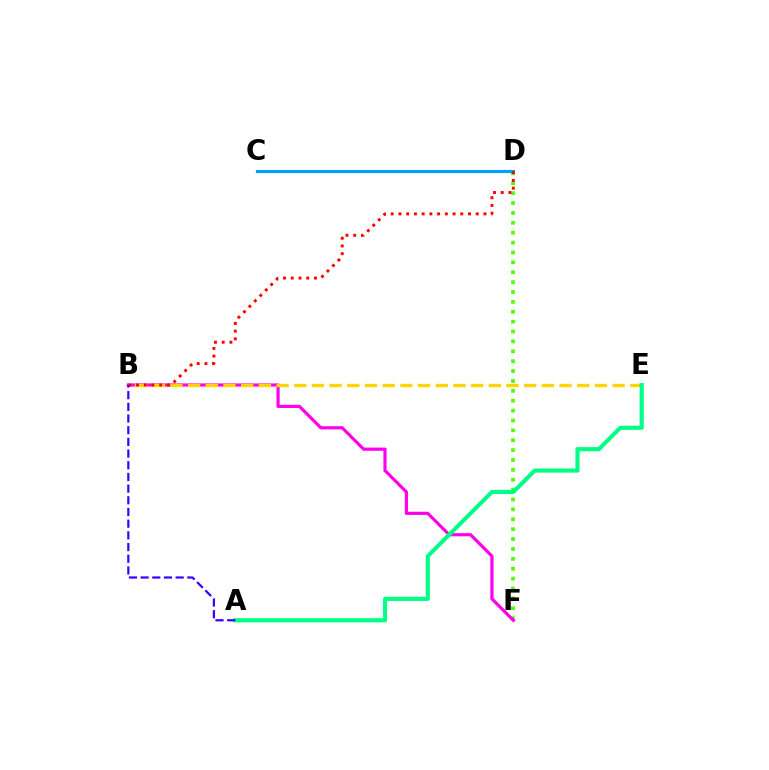{('D', 'F'): [{'color': '#4fff00', 'line_style': 'dotted', 'thickness': 2.69}], ('B', 'F'): [{'color': '#ff00ed', 'line_style': 'solid', 'thickness': 2.29}], ('B', 'E'): [{'color': '#ffd500', 'line_style': 'dashed', 'thickness': 2.4}], ('C', 'D'): [{'color': '#009eff', 'line_style': 'solid', 'thickness': 2.27}], ('A', 'E'): [{'color': '#00ff86', 'line_style': 'solid', 'thickness': 2.97}], ('B', 'D'): [{'color': '#ff0000', 'line_style': 'dotted', 'thickness': 2.1}], ('A', 'B'): [{'color': '#3700ff', 'line_style': 'dashed', 'thickness': 1.59}]}